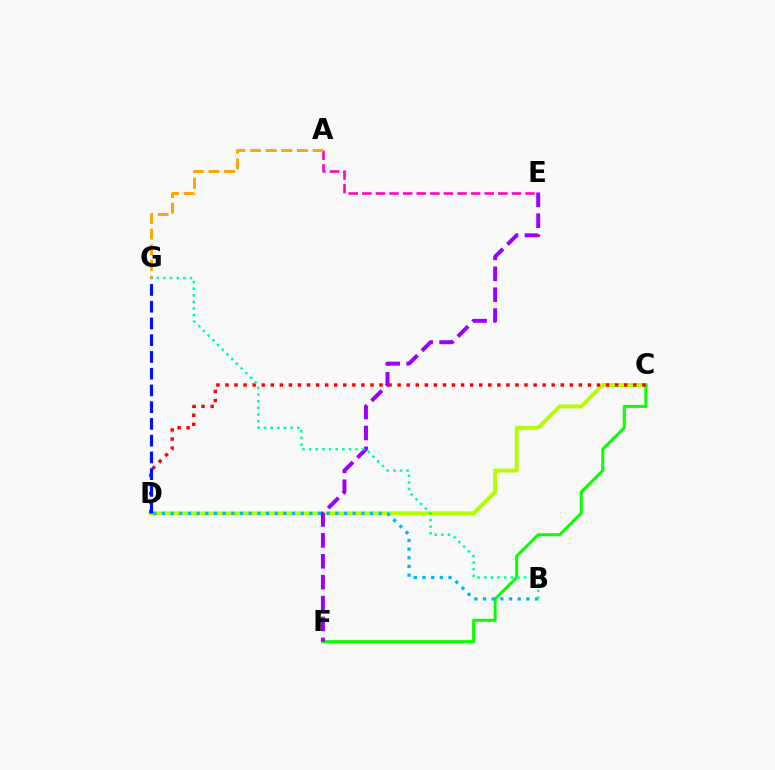{('C', 'D'): [{'color': '#b3ff00', 'line_style': 'solid', 'thickness': 2.83}, {'color': '#ff0000', 'line_style': 'dotted', 'thickness': 2.46}], ('C', 'F'): [{'color': '#08ff00', 'line_style': 'solid', 'thickness': 2.17}], ('B', 'D'): [{'color': '#00b5ff', 'line_style': 'dotted', 'thickness': 2.36}], ('A', 'E'): [{'color': '#ff00bd', 'line_style': 'dashed', 'thickness': 1.85}], ('A', 'G'): [{'color': '#ffa500', 'line_style': 'dashed', 'thickness': 2.12}], ('E', 'F'): [{'color': '#9b00ff', 'line_style': 'dashed', 'thickness': 2.84}], ('D', 'G'): [{'color': '#0010ff', 'line_style': 'dashed', 'thickness': 2.28}], ('B', 'G'): [{'color': '#00ff9d', 'line_style': 'dotted', 'thickness': 1.81}]}